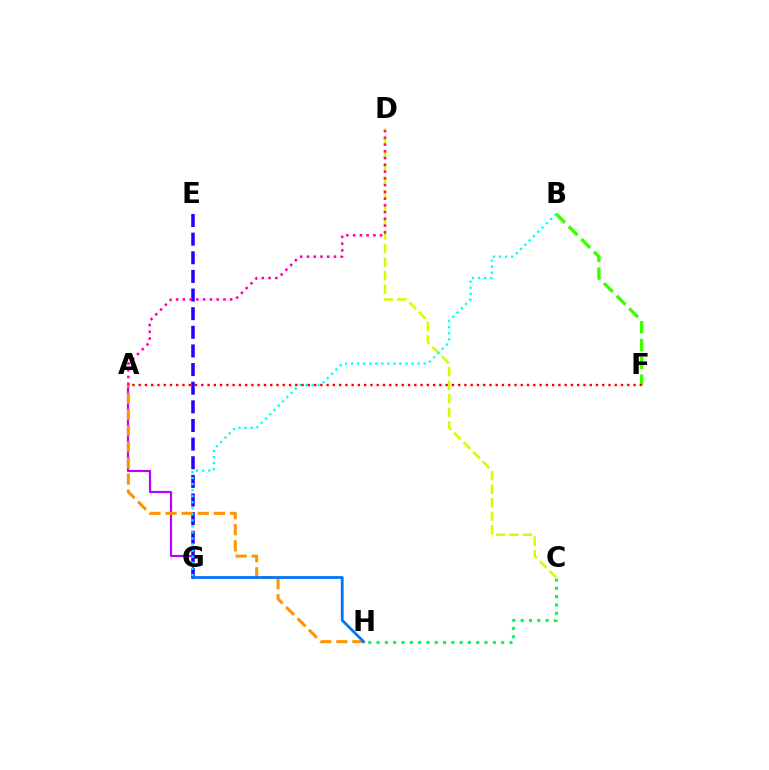{('A', 'G'): [{'color': '#b900ff', 'line_style': 'solid', 'thickness': 1.58}], ('E', 'G'): [{'color': '#2500ff', 'line_style': 'dashed', 'thickness': 2.53}], ('C', 'D'): [{'color': '#d1ff00', 'line_style': 'dashed', 'thickness': 1.84}], ('B', 'F'): [{'color': '#3dff00', 'line_style': 'dashed', 'thickness': 2.42}], ('A', 'D'): [{'color': '#ff00ac', 'line_style': 'dotted', 'thickness': 1.83}], ('A', 'H'): [{'color': '#ff9400', 'line_style': 'dashed', 'thickness': 2.19}], ('G', 'H'): [{'color': '#0074ff', 'line_style': 'solid', 'thickness': 2.0}], ('B', 'G'): [{'color': '#00fff6', 'line_style': 'dotted', 'thickness': 1.64}], ('A', 'F'): [{'color': '#ff0000', 'line_style': 'dotted', 'thickness': 1.7}], ('C', 'H'): [{'color': '#00ff5c', 'line_style': 'dotted', 'thickness': 2.26}]}